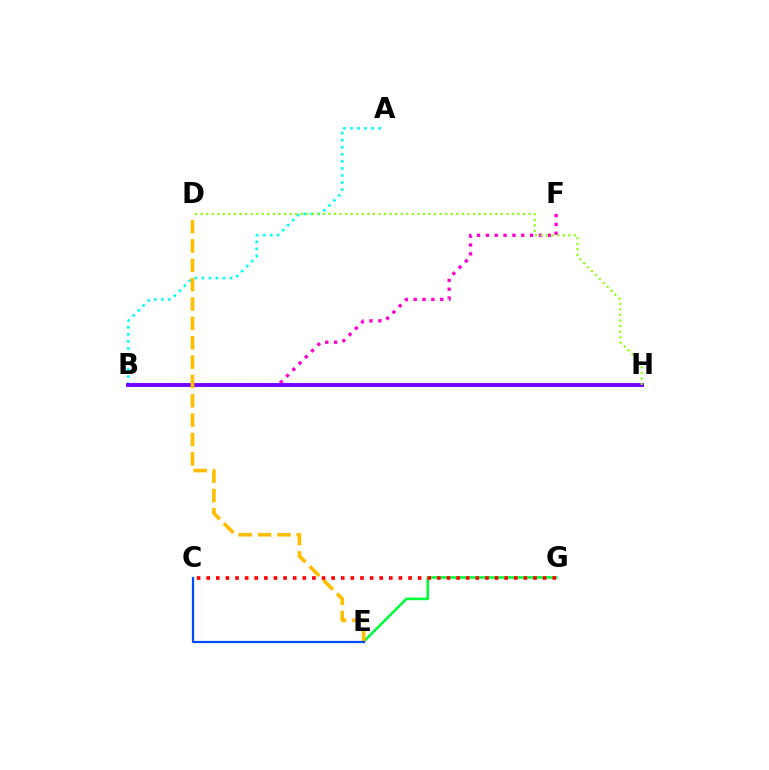{('E', 'G'): [{'color': '#00ff39', 'line_style': 'solid', 'thickness': 1.86}], ('B', 'F'): [{'color': '#ff00cf', 'line_style': 'dotted', 'thickness': 2.4}], ('A', 'B'): [{'color': '#00fff6', 'line_style': 'dotted', 'thickness': 1.91}], ('B', 'H'): [{'color': '#7200ff', 'line_style': 'solid', 'thickness': 2.79}], ('D', 'H'): [{'color': '#84ff00', 'line_style': 'dotted', 'thickness': 1.51}], ('D', 'E'): [{'color': '#ffbd00', 'line_style': 'dashed', 'thickness': 2.63}], ('C', 'G'): [{'color': '#ff0000', 'line_style': 'dotted', 'thickness': 2.61}], ('C', 'E'): [{'color': '#004bff', 'line_style': 'solid', 'thickness': 1.6}]}